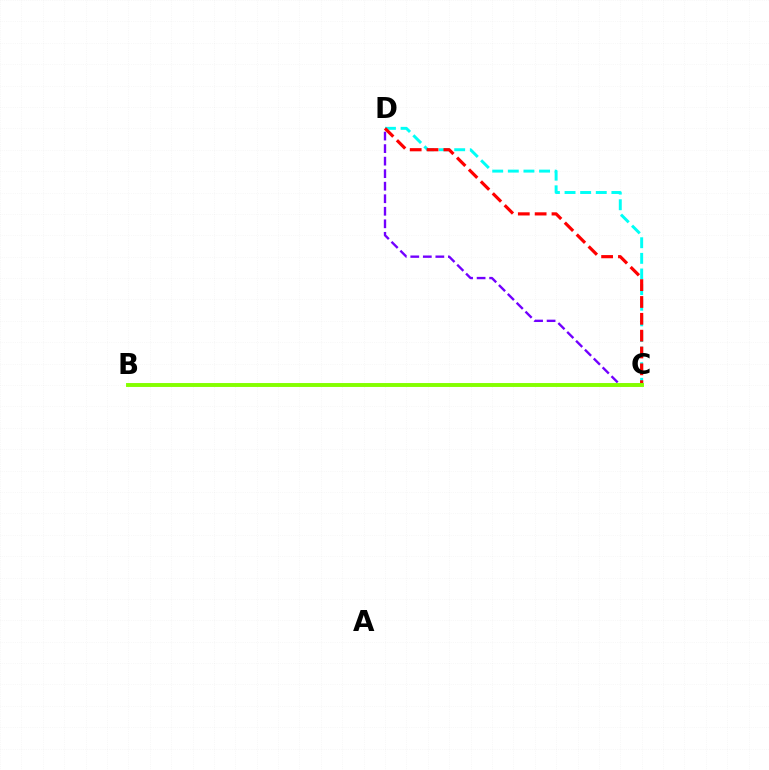{('C', 'D'): [{'color': '#7200ff', 'line_style': 'dashed', 'thickness': 1.7}, {'color': '#00fff6', 'line_style': 'dashed', 'thickness': 2.12}, {'color': '#ff0000', 'line_style': 'dashed', 'thickness': 2.29}], ('B', 'C'): [{'color': '#84ff00', 'line_style': 'solid', 'thickness': 2.81}]}